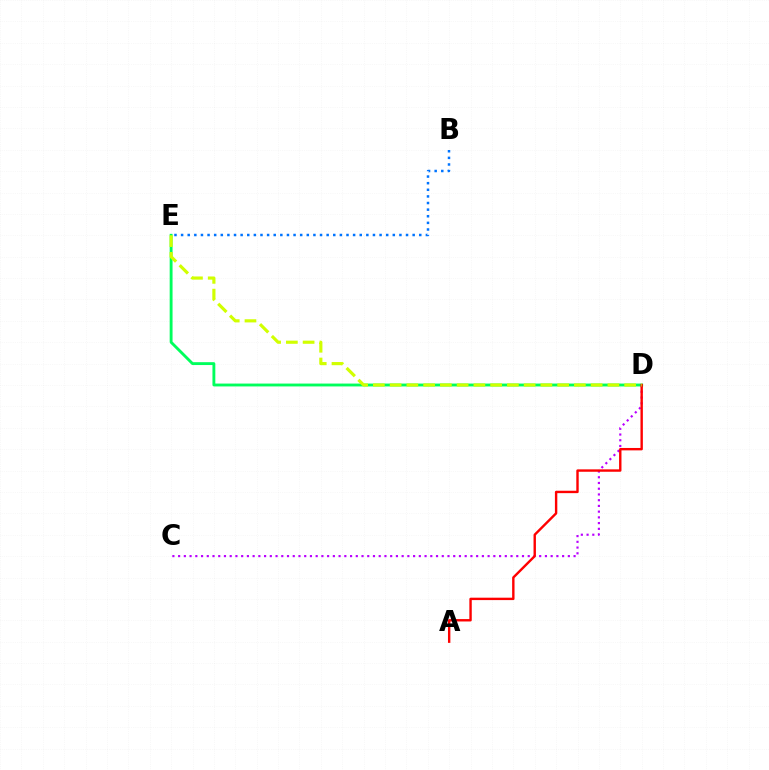{('C', 'D'): [{'color': '#b900ff', 'line_style': 'dotted', 'thickness': 1.56}], ('B', 'E'): [{'color': '#0074ff', 'line_style': 'dotted', 'thickness': 1.8}], ('D', 'E'): [{'color': '#00ff5c', 'line_style': 'solid', 'thickness': 2.07}, {'color': '#d1ff00', 'line_style': 'dashed', 'thickness': 2.28}], ('A', 'D'): [{'color': '#ff0000', 'line_style': 'solid', 'thickness': 1.73}]}